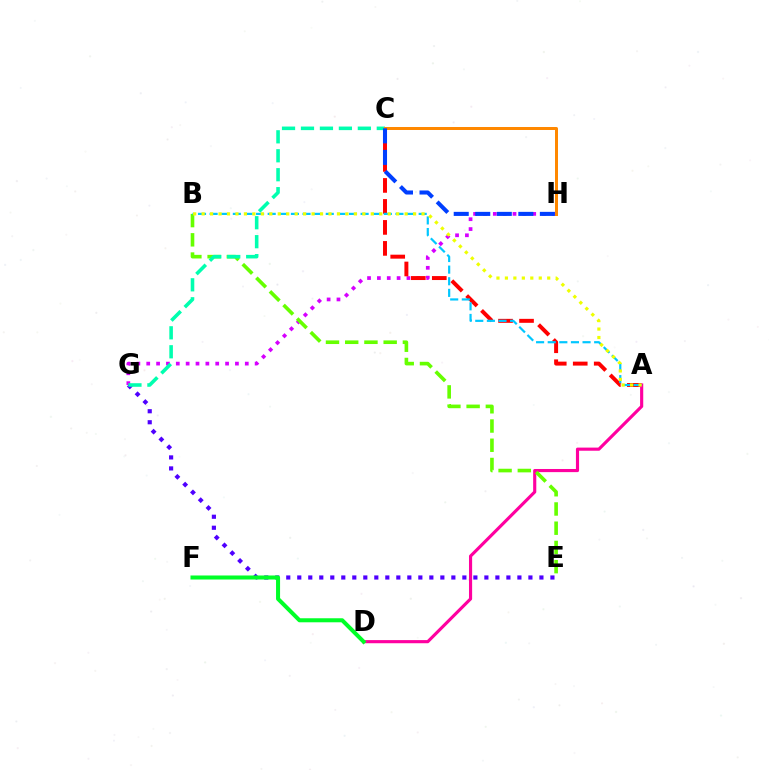{('G', 'H'): [{'color': '#d600ff', 'line_style': 'dotted', 'thickness': 2.68}], ('A', 'C'): [{'color': '#ff0000', 'line_style': 'dashed', 'thickness': 2.85}], ('A', 'D'): [{'color': '#ff00a0', 'line_style': 'solid', 'thickness': 2.26}], ('E', 'G'): [{'color': '#4f00ff', 'line_style': 'dotted', 'thickness': 2.99}], ('B', 'E'): [{'color': '#66ff00', 'line_style': 'dashed', 'thickness': 2.61}], ('C', 'G'): [{'color': '#00ffaf', 'line_style': 'dashed', 'thickness': 2.57}], ('A', 'B'): [{'color': '#00c7ff', 'line_style': 'dashed', 'thickness': 1.58}, {'color': '#eeff00', 'line_style': 'dotted', 'thickness': 2.3}], ('C', 'H'): [{'color': '#ff8800', 'line_style': 'solid', 'thickness': 2.16}, {'color': '#003fff', 'line_style': 'dashed', 'thickness': 2.93}], ('D', 'F'): [{'color': '#00ff27', 'line_style': 'solid', 'thickness': 2.9}]}